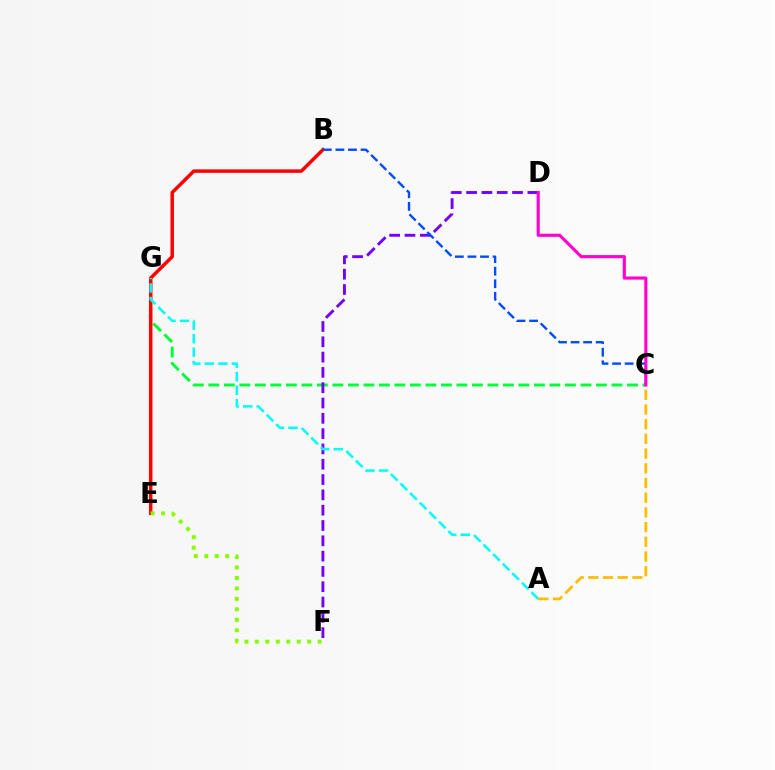{('C', 'G'): [{'color': '#00ff39', 'line_style': 'dashed', 'thickness': 2.11}], ('D', 'F'): [{'color': '#7200ff', 'line_style': 'dashed', 'thickness': 2.08}], ('B', 'E'): [{'color': '#ff0000', 'line_style': 'solid', 'thickness': 2.5}], ('A', 'G'): [{'color': '#00fff6', 'line_style': 'dashed', 'thickness': 1.84}], ('B', 'C'): [{'color': '#004bff', 'line_style': 'dashed', 'thickness': 1.71}], ('E', 'F'): [{'color': '#84ff00', 'line_style': 'dotted', 'thickness': 2.85}], ('A', 'C'): [{'color': '#ffbd00', 'line_style': 'dashed', 'thickness': 2.0}], ('C', 'D'): [{'color': '#ff00cf', 'line_style': 'solid', 'thickness': 2.25}]}